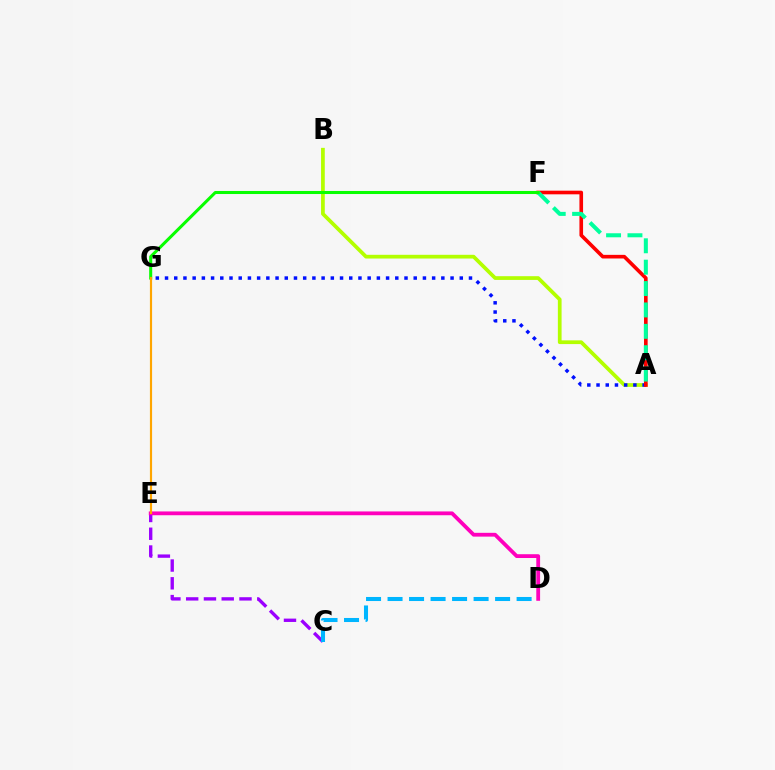{('A', 'B'): [{'color': '#b3ff00', 'line_style': 'solid', 'thickness': 2.69}], ('A', 'G'): [{'color': '#0010ff', 'line_style': 'dotted', 'thickness': 2.5}], ('A', 'F'): [{'color': '#ff0000', 'line_style': 'solid', 'thickness': 2.62}, {'color': '#00ff9d', 'line_style': 'dashed', 'thickness': 2.91}], ('C', 'E'): [{'color': '#9b00ff', 'line_style': 'dashed', 'thickness': 2.41}], ('D', 'E'): [{'color': '#ff00bd', 'line_style': 'solid', 'thickness': 2.73}], ('C', 'D'): [{'color': '#00b5ff', 'line_style': 'dashed', 'thickness': 2.92}], ('F', 'G'): [{'color': '#08ff00', 'line_style': 'solid', 'thickness': 2.2}], ('E', 'G'): [{'color': '#ffa500', 'line_style': 'solid', 'thickness': 1.57}]}